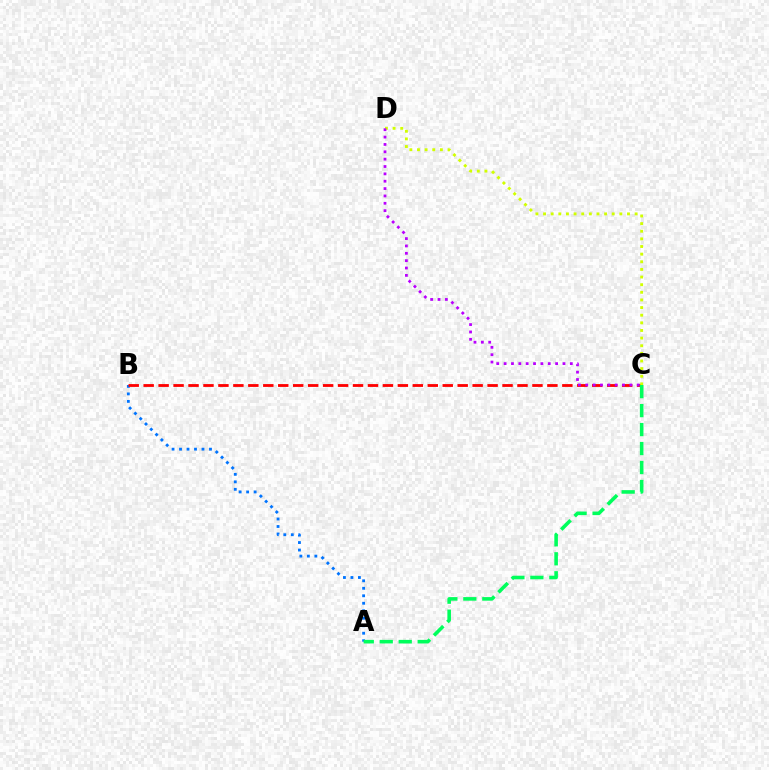{('A', 'B'): [{'color': '#0074ff', 'line_style': 'dotted', 'thickness': 2.04}], ('B', 'C'): [{'color': '#ff0000', 'line_style': 'dashed', 'thickness': 2.03}], ('C', 'D'): [{'color': '#d1ff00', 'line_style': 'dotted', 'thickness': 2.07}, {'color': '#b900ff', 'line_style': 'dotted', 'thickness': 2.0}], ('A', 'C'): [{'color': '#00ff5c', 'line_style': 'dashed', 'thickness': 2.58}]}